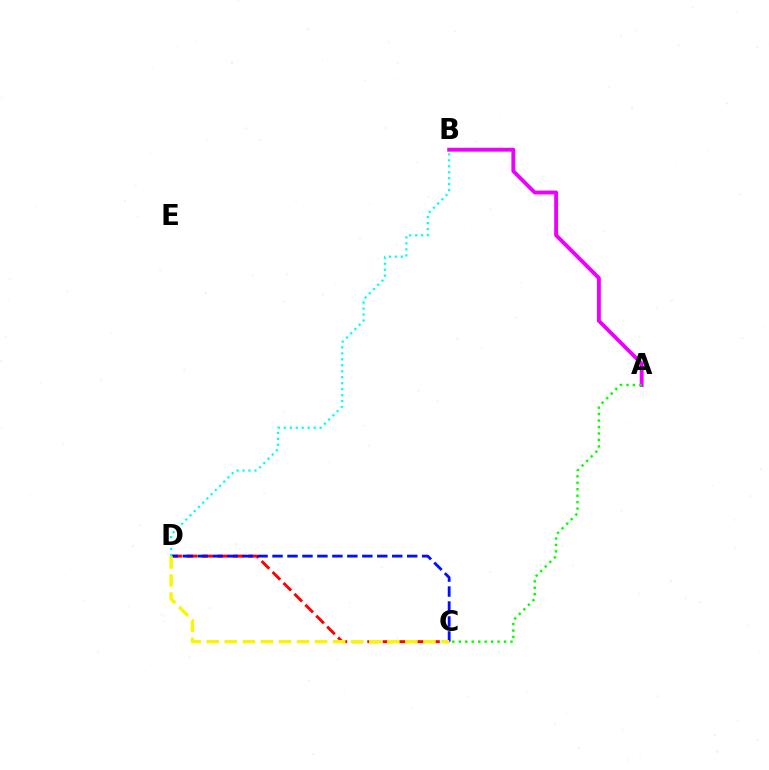{('C', 'D'): [{'color': '#ff0000', 'line_style': 'dashed', 'thickness': 2.1}, {'color': '#0010ff', 'line_style': 'dashed', 'thickness': 2.03}, {'color': '#fcf500', 'line_style': 'dashed', 'thickness': 2.45}], ('A', 'B'): [{'color': '#ee00ff', 'line_style': 'solid', 'thickness': 2.79}], ('B', 'D'): [{'color': '#00fff6', 'line_style': 'dotted', 'thickness': 1.62}], ('A', 'C'): [{'color': '#08ff00', 'line_style': 'dotted', 'thickness': 1.76}]}